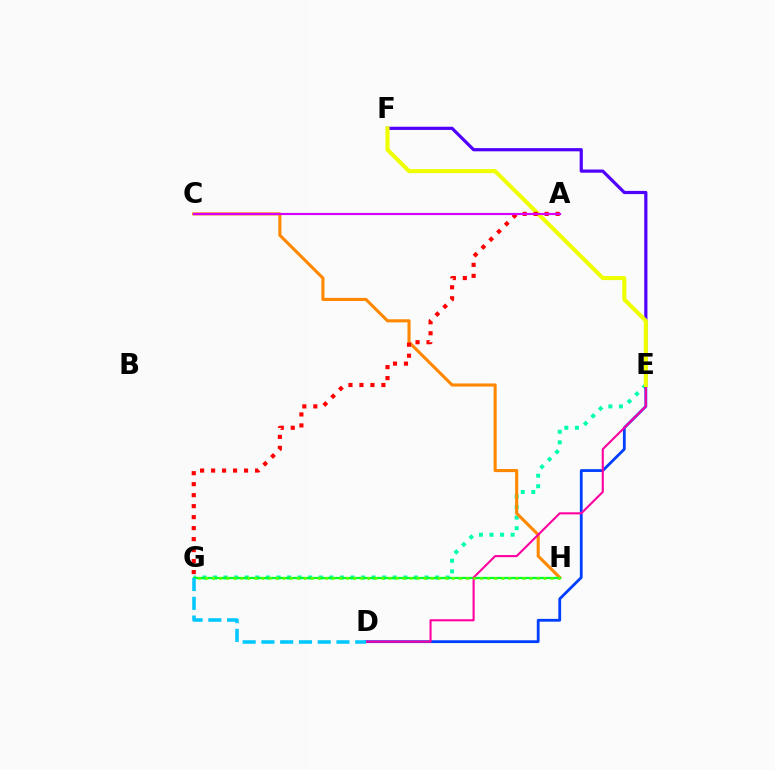{('E', 'G'): [{'color': '#00ffaf', 'line_style': 'dotted', 'thickness': 2.87}], ('D', 'E'): [{'color': '#003fff', 'line_style': 'solid', 'thickness': 2.01}, {'color': '#ff00a0', 'line_style': 'solid', 'thickness': 1.52}], ('C', 'H'): [{'color': '#ff8800', 'line_style': 'solid', 'thickness': 2.23}], ('G', 'H'): [{'color': '#00ff27', 'line_style': 'solid', 'thickness': 1.63}, {'color': '#66ff00', 'line_style': 'dotted', 'thickness': 1.92}], ('E', 'F'): [{'color': '#4f00ff', 'line_style': 'solid', 'thickness': 2.3}, {'color': '#eeff00', 'line_style': 'solid', 'thickness': 2.93}], ('A', 'G'): [{'color': '#ff0000', 'line_style': 'dotted', 'thickness': 2.99}], ('D', 'G'): [{'color': '#00c7ff', 'line_style': 'dashed', 'thickness': 2.55}], ('A', 'C'): [{'color': '#d600ff', 'line_style': 'solid', 'thickness': 1.56}]}